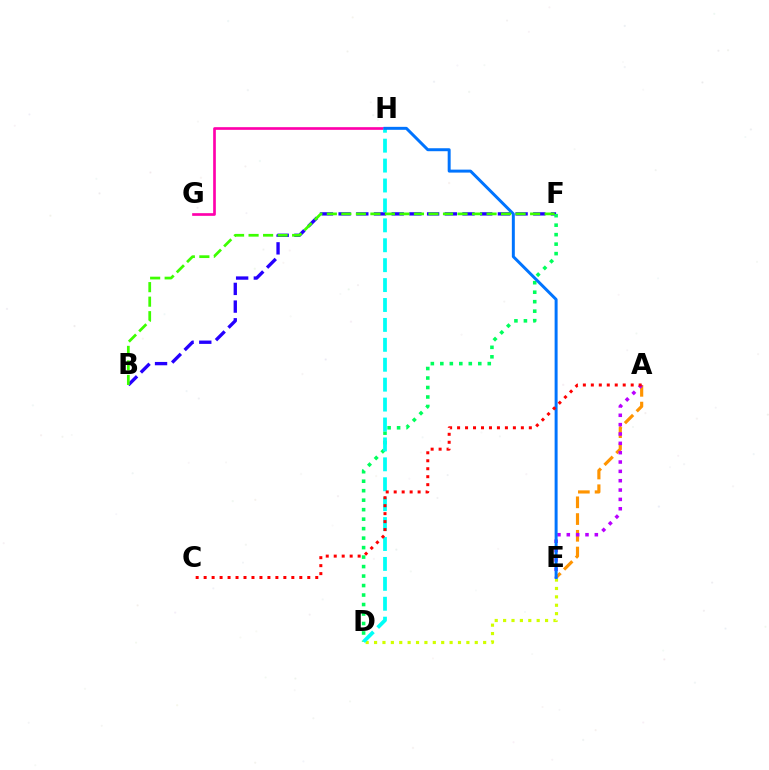{('G', 'H'): [{'color': '#ff00ac', 'line_style': 'solid', 'thickness': 1.92}], ('B', 'F'): [{'color': '#2500ff', 'line_style': 'dashed', 'thickness': 2.4}, {'color': '#3dff00', 'line_style': 'dashed', 'thickness': 1.97}], ('A', 'E'): [{'color': '#ff9400', 'line_style': 'dashed', 'thickness': 2.27}, {'color': '#b900ff', 'line_style': 'dotted', 'thickness': 2.54}], ('D', 'E'): [{'color': '#d1ff00', 'line_style': 'dotted', 'thickness': 2.28}], ('D', 'F'): [{'color': '#00ff5c', 'line_style': 'dotted', 'thickness': 2.58}], ('D', 'H'): [{'color': '#00fff6', 'line_style': 'dashed', 'thickness': 2.71}], ('E', 'H'): [{'color': '#0074ff', 'line_style': 'solid', 'thickness': 2.14}], ('A', 'C'): [{'color': '#ff0000', 'line_style': 'dotted', 'thickness': 2.17}]}